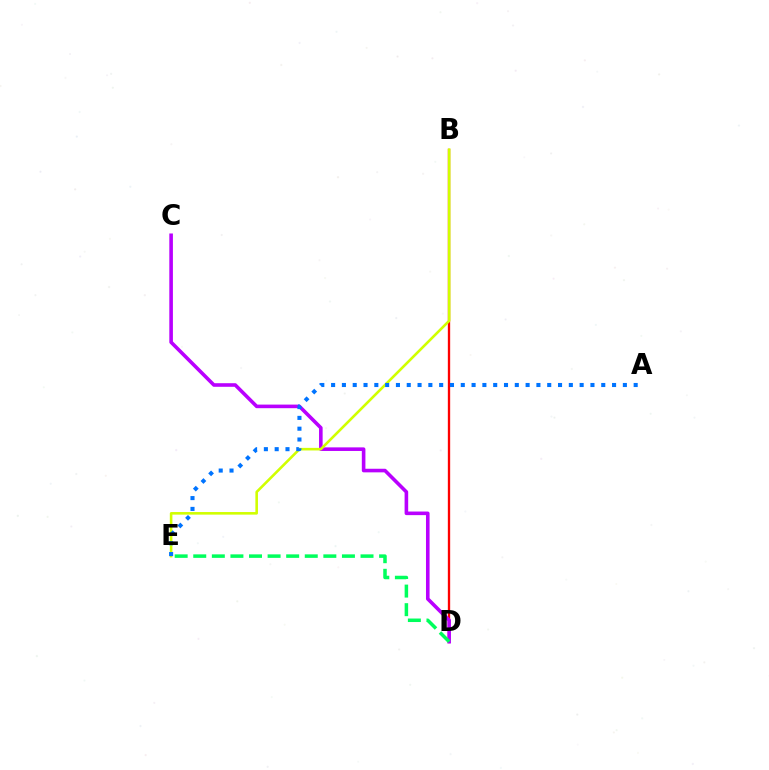{('B', 'D'): [{'color': '#ff0000', 'line_style': 'solid', 'thickness': 1.68}], ('C', 'D'): [{'color': '#b900ff', 'line_style': 'solid', 'thickness': 2.59}], ('B', 'E'): [{'color': '#d1ff00', 'line_style': 'solid', 'thickness': 1.87}], ('A', 'E'): [{'color': '#0074ff', 'line_style': 'dotted', 'thickness': 2.94}], ('D', 'E'): [{'color': '#00ff5c', 'line_style': 'dashed', 'thickness': 2.52}]}